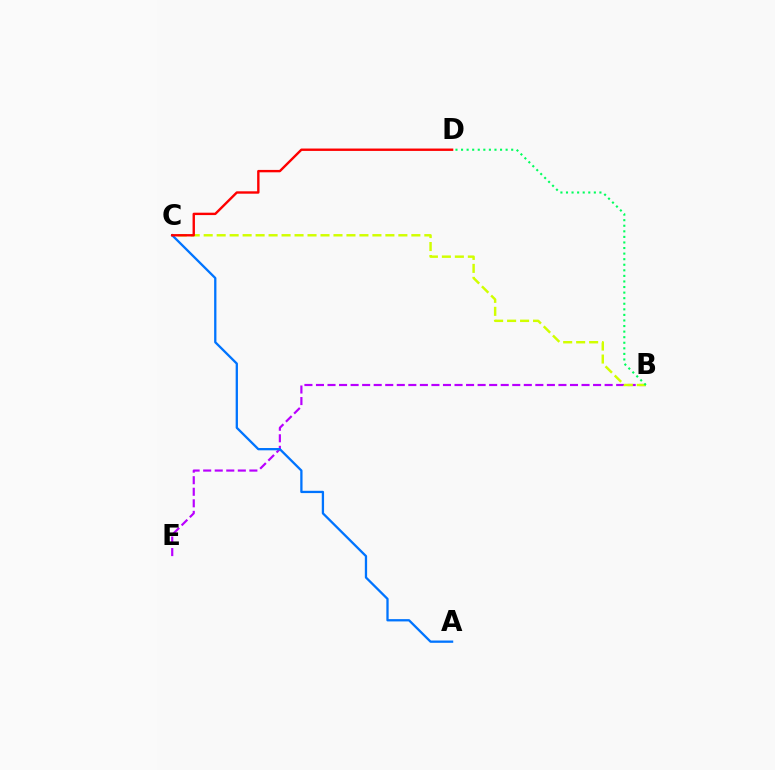{('B', 'E'): [{'color': '#b900ff', 'line_style': 'dashed', 'thickness': 1.57}], ('B', 'C'): [{'color': '#d1ff00', 'line_style': 'dashed', 'thickness': 1.76}], ('B', 'D'): [{'color': '#00ff5c', 'line_style': 'dotted', 'thickness': 1.51}], ('A', 'C'): [{'color': '#0074ff', 'line_style': 'solid', 'thickness': 1.65}], ('C', 'D'): [{'color': '#ff0000', 'line_style': 'solid', 'thickness': 1.72}]}